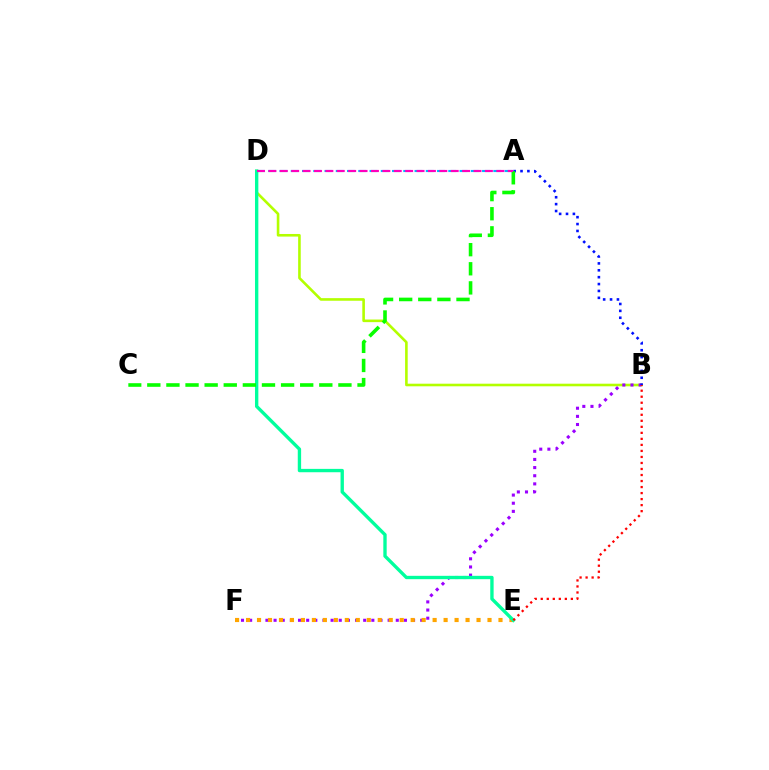{('B', 'D'): [{'color': '#b3ff00', 'line_style': 'solid', 'thickness': 1.88}], ('B', 'F'): [{'color': '#9b00ff', 'line_style': 'dotted', 'thickness': 2.21}], ('A', 'D'): [{'color': '#00b5ff', 'line_style': 'dashed', 'thickness': 1.53}, {'color': '#ff00bd', 'line_style': 'dashed', 'thickness': 1.55}], ('A', 'B'): [{'color': '#0010ff', 'line_style': 'dotted', 'thickness': 1.87}], ('E', 'F'): [{'color': '#ffa500', 'line_style': 'dotted', 'thickness': 2.98}], ('D', 'E'): [{'color': '#00ff9d', 'line_style': 'solid', 'thickness': 2.42}], ('B', 'E'): [{'color': '#ff0000', 'line_style': 'dotted', 'thickness': 1.64}], ('A', 'C'): [{'color': '#08ff00', 'line_style': 'dashed', 'thickness': 2.6}]}